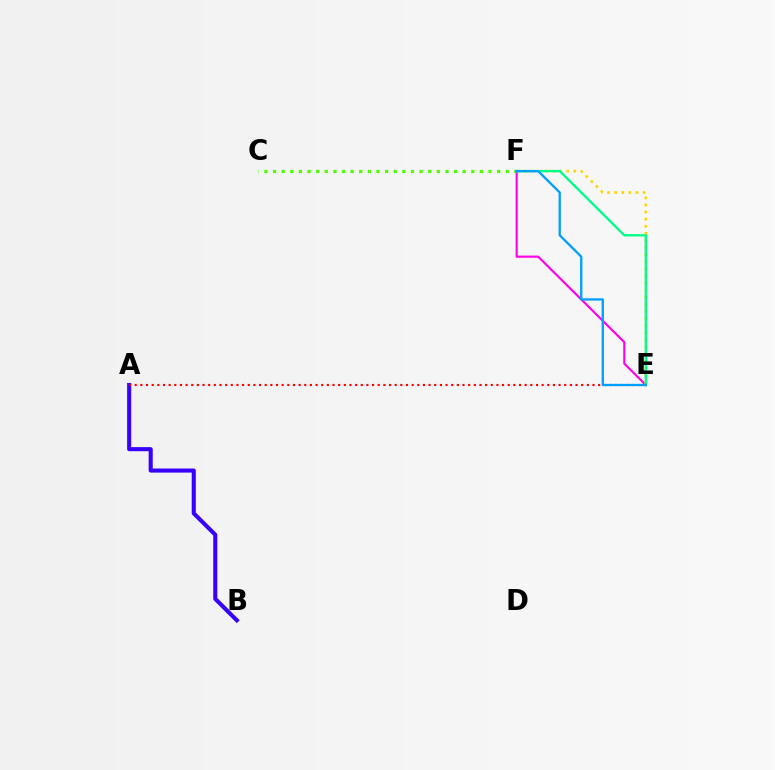{('C', 'F'): [{'color': '#4fff00', 'line_style': 'dotted', 'thickness': 2.34}], ('A', 'B'): [{'color': '#3700ff', 'line_style': 'solid', 'thickness': 2.94}], ('E', 'F'): [{'color': '#ff00ed', 'line_style': 'solid', 'thickness': 1.55}, {'color': '#ffd500', 'line_style': 'dotted', 'thickness': 1.93}, {'color': '#00ff86', 'line_style': 'solid', 'thickness': 1.69}, {'color': '#009eff', 'line_style': 'solid', 'thickness': 1.65}], ('A', 'E'): [{'color': '#ff0000', 'line_style': 'dotted', 'thickness': 1.54}]}